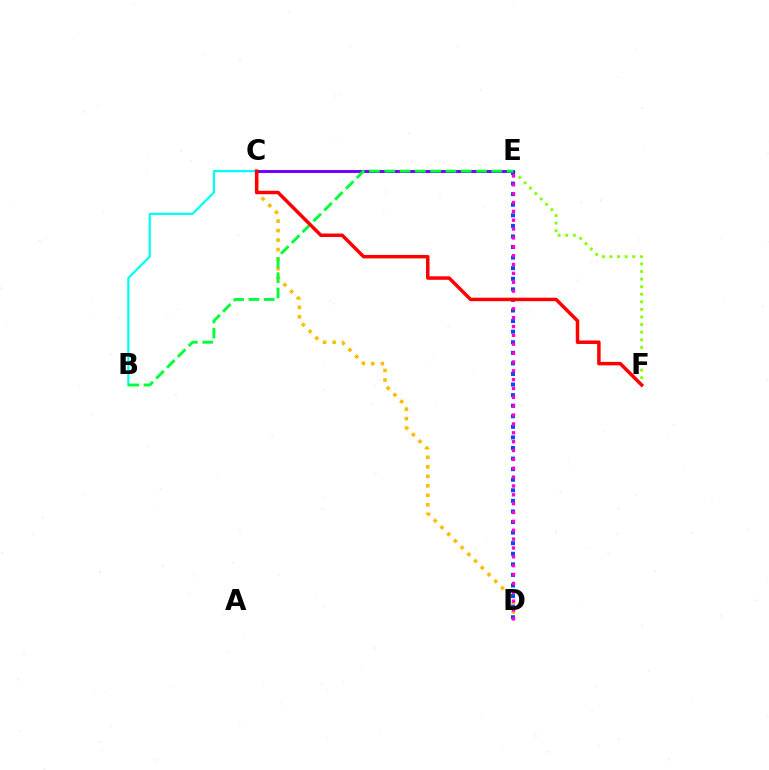{('C', 'D'): [{'color': '#ffbd00', 'line_style': 'dotted', 'thickness': 2.58}], ('B', 'C'): [{'color': '#00fff6', 'line_style': 'solid', 'thickness': 1.6}], ('E', 'F'): [{'color': '#84ff00', 'line_style': 'dotted', 'thickness': 2.06}], ('D', 'E'): [{'color': '#004bff', 'line_style': 'dotted', 'thickness': 2.87}, {'color': '#ff00cf', 'line_style': 'dotted', 'thickness': 2.41}], ('C', 'E'): [{'color': '#7200ff', 'line_style': 'solid', 'thickness': 2.11}], ('B', 'E'): [{'color': '#00ff39', 'line_style': 'dashed', 'thickness': 2.08}], ('C', 'F'): [{'color': '#ff0000', 'line_style': 'solid', 'thickness': 2.51}]}